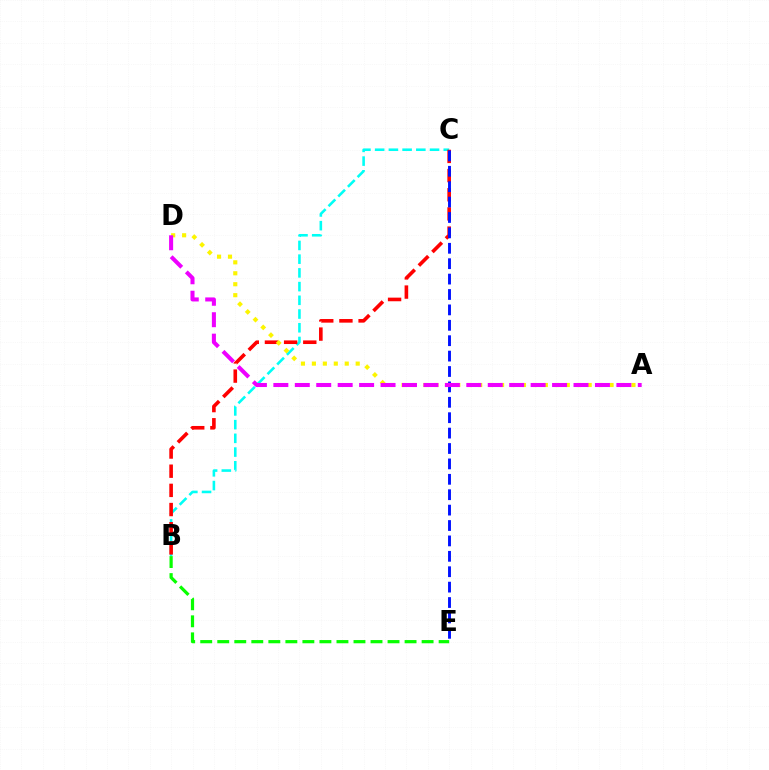{('B', 'C'): [{'color': '#00fff6', 'line_style': 'dashed', 'thickness': 1.86}, {'color': '#ff0000', 'line_style': 'dashed', 'thickness': 2.6}], ('B', 'E'): [{'color': '#08ff00', 'line_style': 'dashed', 'thickness': 2.31}], ('C', 'E'): [{'color': '#0010ff', 'line_style': 'dashed', 'thickness': 2.09}], ('A', 'D'): [{'color': '#fcf500', 'line_style': 'dotted', 'thickness': 2.97}, {'color': '#ee00ff', 'line_style': 'dashed', 'thickness': 2.91}]}